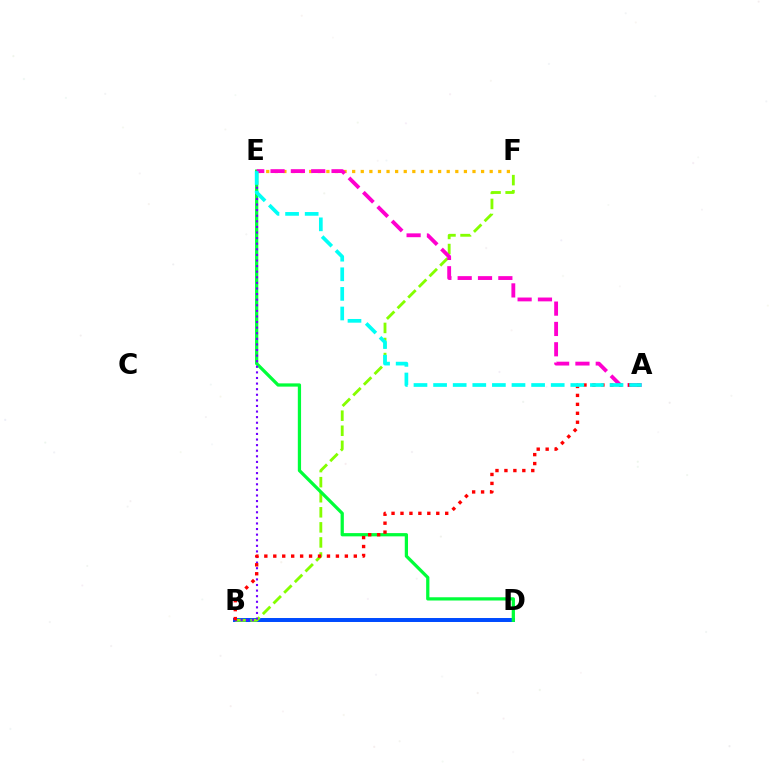{('B', 'D'): [{'color': '#004bff', 'line_style': 'solid', 'thickness': 2.86}], ('B', 'F'): [{'color': '#84ff00', 'line_style': 'dashed', 'thickness': 2.05}], ('D', 'E'): [{'color': '#00ff39', 'line_style': 'solid', 'thickness': 2.34}], ('E', 'F'): [{'color': '#ffbd00', 'line_style': 'dotted', 'thickness': 2.34}], ('B', 'E'): [{'color': '#7200ff', 'line_style': 'dotted', 'thickness': 1.52}], ('A', 'E'): [{'color': '#ff00cf', 'line_style': 'dashed', 'thickness': 2.76}, {'color': '#00fff6', 'line_style': 'dashed', 'thickness': 2.66}], ('A', 'B'): [{'color': '#ff0000', 'line_style': 'dotted', 'thickness': 2.43}]}